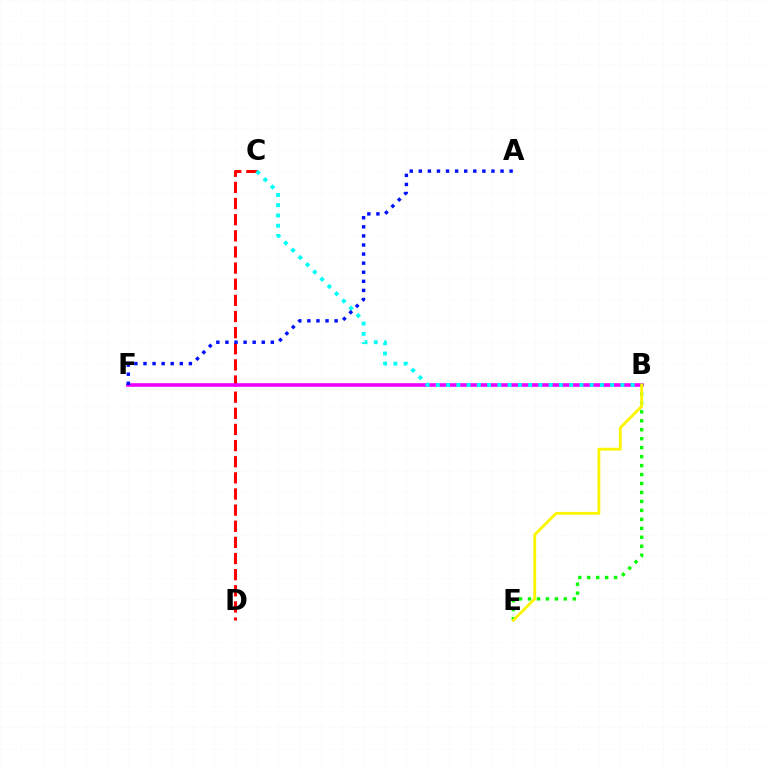{('C', 'D'): [{'color': '#ff0000', 'line_style': 'dashed', 'thickness': 2.19}], ('B', 'F'): [{'color': '#ee00ff', 'line_style': 'solid', 'thickness': 2.59}], ('B', 'E'): [{'color': '#08ff00', 'line_style': 'dotted', 'thickness': 2.43}, {'color': '#fcf500', 'line_style': 'solid', 'thickness': 2.05}], ('B', 'C'): [{'color': '#00fff6', 'line_style': 'dotted', 'thickness': 2.79}], ('A', 'F'): [{'color': '#0010ff', 'line_style': 'dotted', 'thickness': 2.47}]}